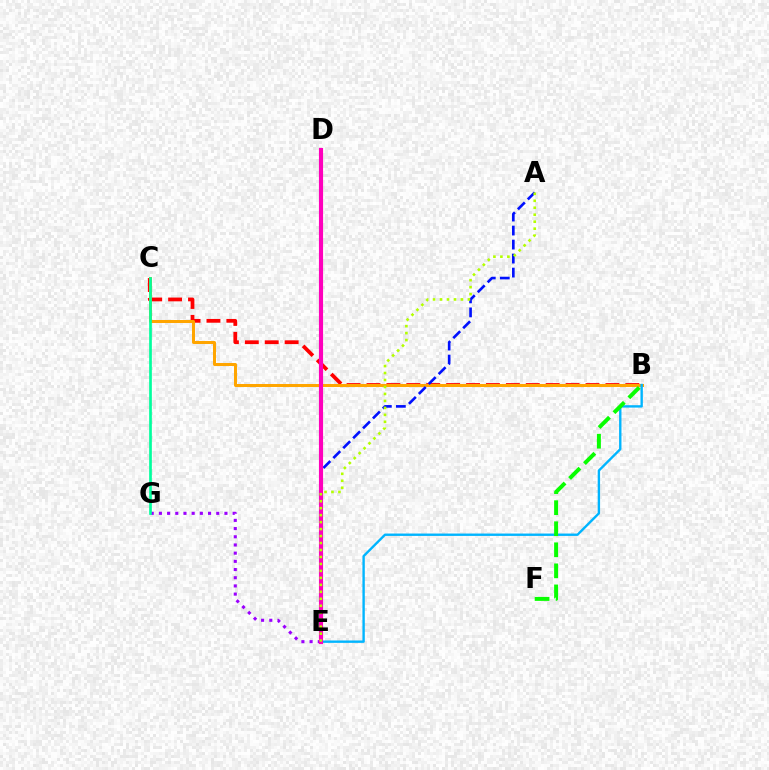{('B', 'C'): [{'color': '#ff0000', 'line_style': 'dashed', 'thickness': 2.71}, {'color': '#ffa500', 'line_style': 'solid', 'thickness': 2.17}], ('E', 'G'): [{'color': '#9b00ff', 'line_style': 'dotted', 'thickness': 2.23}], ('C', 'G'): [{'color': '#00ff9d', 'line_style': 'solid', 'thickness': 1.93}], ('A', 'E'): [{'color': '#0010ff', 'line_style': 'dashed', 'thickness': 1.9}, {'color': '#b3ff00', 'line_style': 'dotted', 'thickness': 1.89}], ('B', 'E'): [{'color': '#00b5ff', 'line_style': 'solid', 'thickness': 1.71}], ('B', 'F'): [{'color': '#08ff00', 'line_style': 'dashed', 'thickness': 2.86}], ('D', 'E'): [{'color': '#ff00bd', 'line_style': 'solid', 'thickness': 2.98}]}